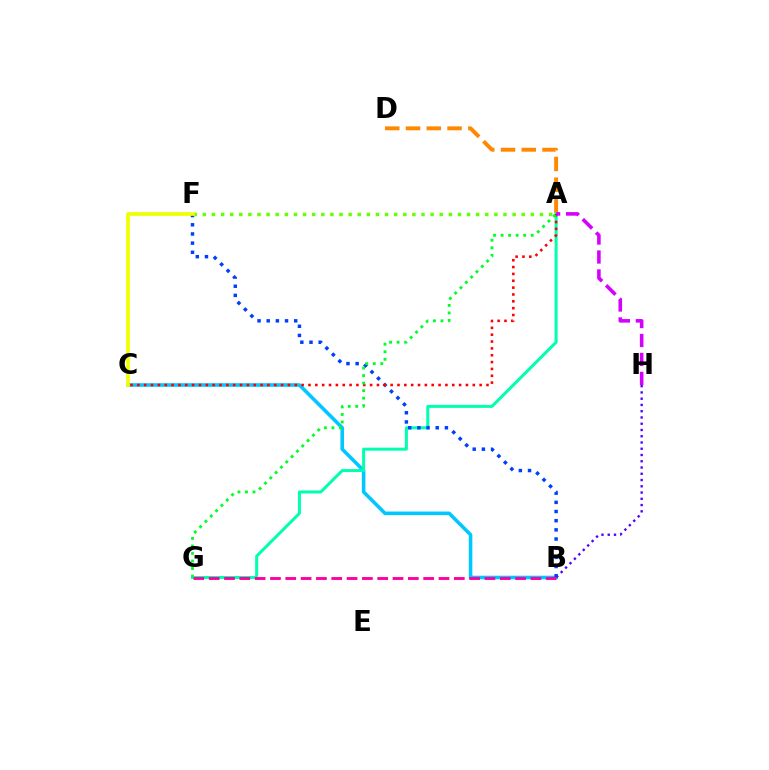{('B', 'C'): [{'color': '#00c7ff', 'line_style': 'solid', 'thickness': 2.57}], ('B', 'H'): [{'color': '#4f00ff', 'line_style': 'dotted', 'thickness': 1.7}], ('A', 'D'): [{'color': '#ff8800', 'line_style': 'dashed', 'thickness': 2.82}], ('A', 'G'): [{'color': '#00ffaf', 'line_style': 'solid', 'thickness': 2.16}, {'color': '#00ff27', 'line_style': 'dotted', 'thickness': 2.05}], ('B', 'F'): [{'color': '#003fff', 'line_style': 'dotted', 'thickness': 2.49}], ('B', 'G'): [{'color': '#ff00a0', 'line_style': 'dashed', 'thickness': 2.08}], ('A', 'F'): [{'color': '#66ff00', 'line_style': 'dotted', 'thickness': 2.48}], ('A', 'C'): [{'color': '#ff0000', 'line_style': 'dotted', 'thickness': 1.86}], ('C', 'F'): [{'color': '#eeff00', 'line_style': 'solid', 'thickness': 2.65}], ('A', 'H'): [{'color': '#d600ff', 'line_style': 'dashed', 'thickness': 2.57}]}